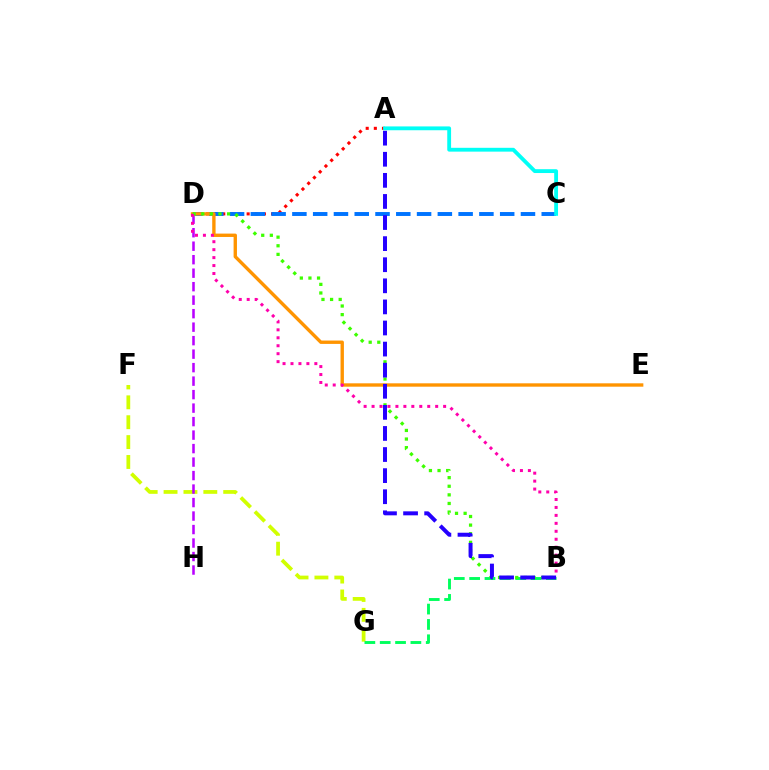{('A', 'D'): [{'color': '#ff0000', 'line_style': 'dotted', 'thickness': 2.21}], ('F', 'G'): [{'color': '#d1ff00', 'line_style': 'dashed', 'thickness': 2.7}], ('C', 'D'): [{'color': '#0074ff', 'line_style': 'dashed', 'thickness': 2.82}], ('D', 'H'): [{'color': '#b900ff', 'line_style': 'dashed', 'thickness': 1.83}], ('A', 'C'): [{'color': '#00fff6', 'line_style': 'solid', 'thickness': 2.76}], ('D', 'E'): [{'color': '#ff9400', 'line_style': 'solid', 'thickness': 2.42}], ('B', 'G'): [{'color': '#00ff5c', 'line_style': 'dashed', 'thickness': 2.08}], ('B', 'D'): [{'color': '#3dff00', 'line_style': 'dotted', 'thickness': 2.34}, {'color': '#ff00ac', 'line_style': 'dotted', 'thickness': 2.16}], ('A', 'B'): [{'color': '#2500ff', 'line_style': 'dashed', 'thickness': 2.87}]}